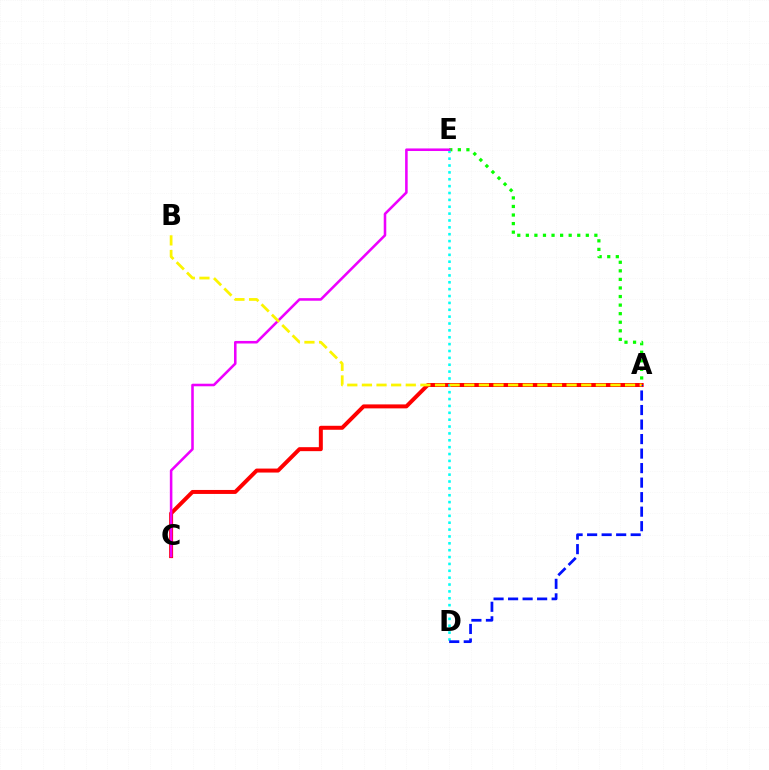{('A', 'E'): [{'color': '#08ff00', 'line_style': 'dotted', 'thickness': 2.33}], ('A', 'C'): [{'color': '#ff0000', 'line_style': 'solid', 'thickness': 2.86}], ('D', 'E'): [{'color': '#00fff6', 'line_style': 'dotted', 'thickness': 1.87}], ('C', 'E'): [{'color': '#ee00ff', 'line_style': 'solid', 'thickness': 1.84}], ('A', 'D'): [{'color': '#0010ff', 'line_style': 'dashed', 'thickness': 1.97}], ('A', 'B'): [{'color': '#fcf500', 'line_style': 'dashed', 'thickness': 1.99}]}